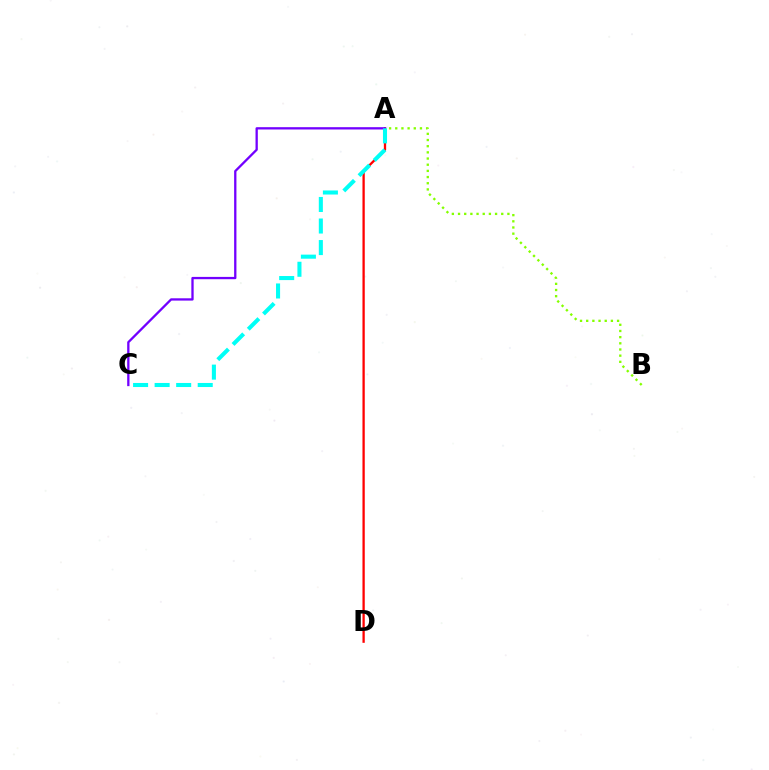{('A', 'D'): [{'color': '#ff0000', 'line_style': 'solid', 'thickness': 1.65}], ('A', 'C'): [{'color': '#7200ff', 'line_style': 'solid', 'thickness': 1.66}, {'color': '#00fff6', 'line_style': 'dashed', 'thickness': 2.93}], ('A', 'B'): [{'color': '#84ff00', 'line_style': 'dotted', 'thickness': 1.68}]}